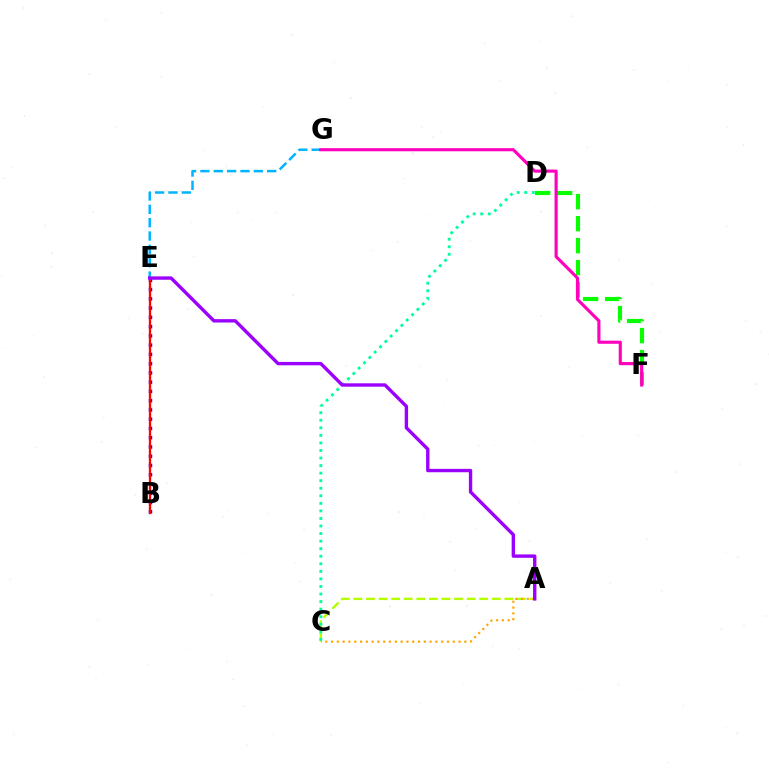{('E', 'G'): [{'color': '#00b5ff', 'line_style': 'dashed', 'thickness': 1.81}], ('B', 'E'): [{'color': '#0010ff', 'line_style': 'dotted', 'thickness': 2.51}, {'color': '#ff0000', 'line_style': 'solid', 'thickness': 1.67}], ('A', 'C'): [{'color': '#b3ff00', 'line_style': 'dashed', 'thickness': 1.71}, {'color': '#ffa500', 'line_style': 'dotted', 'thickness': 1.57}], ('D', 'F'): [{'color': '#08ff00', 'line_style': 'dashed', 'thickness': 2.99}], ('C', 'D'): [{'color': '#00ff9d', 'line_style': 'dotted', 'thickness': 2.05}], ('F', 'G'): [{'color': '#ff00bd', 'line_style': 'solid', 'thickness': 2.25}], ('A', 'E'): [{'color': '#9b00ff', 'line_style': 'solid', 'thickness': 2.43}]}